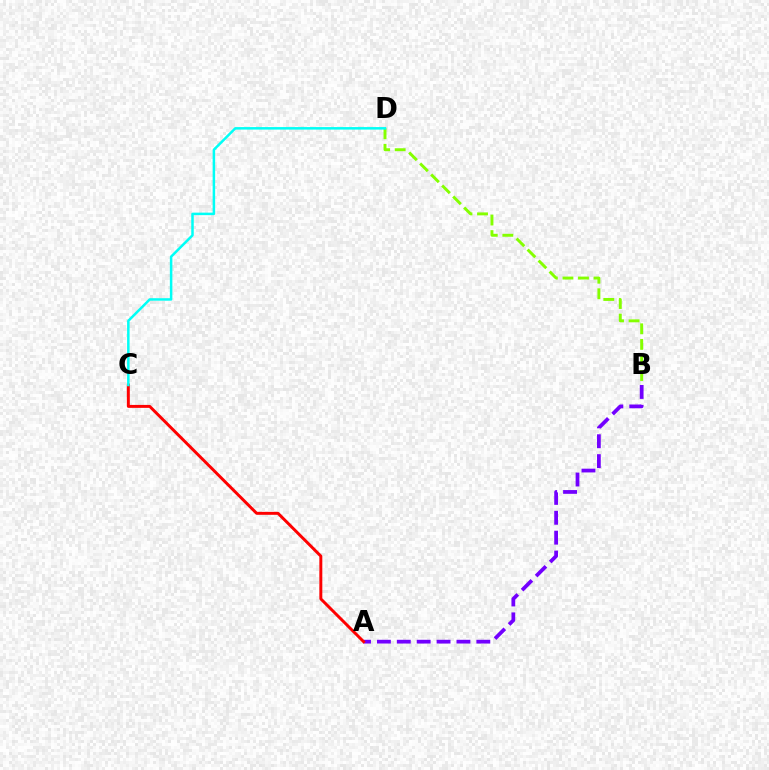{('B', 'D'): [{'color': '#84ff00', 'line_style': 'dashed', 'thickness': 2.11}], ('A', 'B'): [{'color': '#7200ff', 'line_style': 'dashed', 'thickness': 2.7}], ('A', 'C'): [{'color': '#ff0000', 'line_style': 'solid', 'thickness': 2.12}], ('C', 'D'): [{'color': '#00fff6', 'line_style': 'solid', 'thickness': 1.8}]}